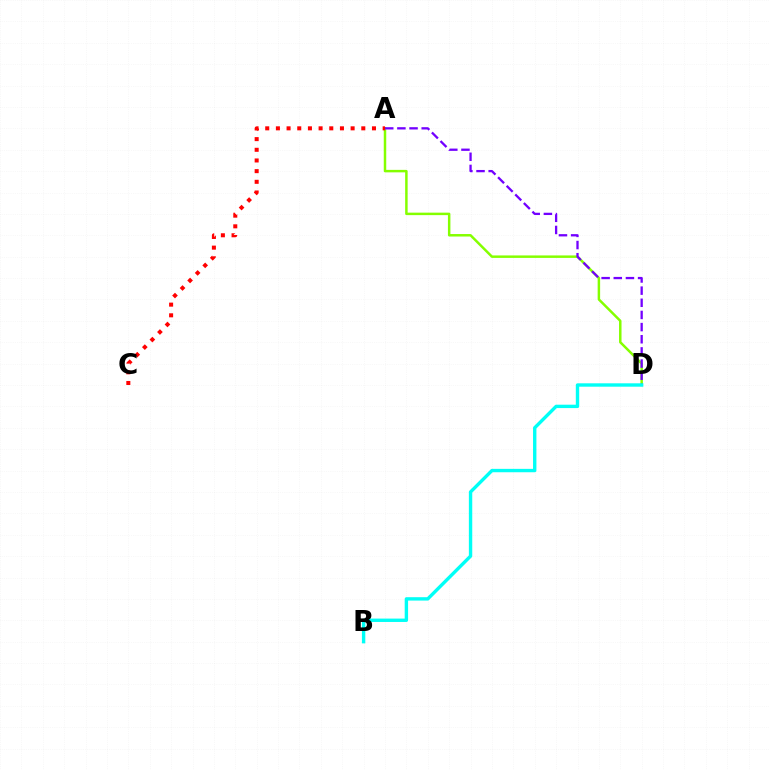{('A', 'D'): [{'color': '#84ff00', 'line_style': 'solid', 'thickness': 1.79}, {'color': '#7200ff', 'line_style': 'dashed', 'thickness': 1.65}], ('A', 'C'): [{'color': '#ff0000', 'line_style': 'dotted', 'thickness': 2.9}], ('B', 'D'): [{'color': '#00fff6', 'line_style': 'solid', 'thickness': 2.44}]}